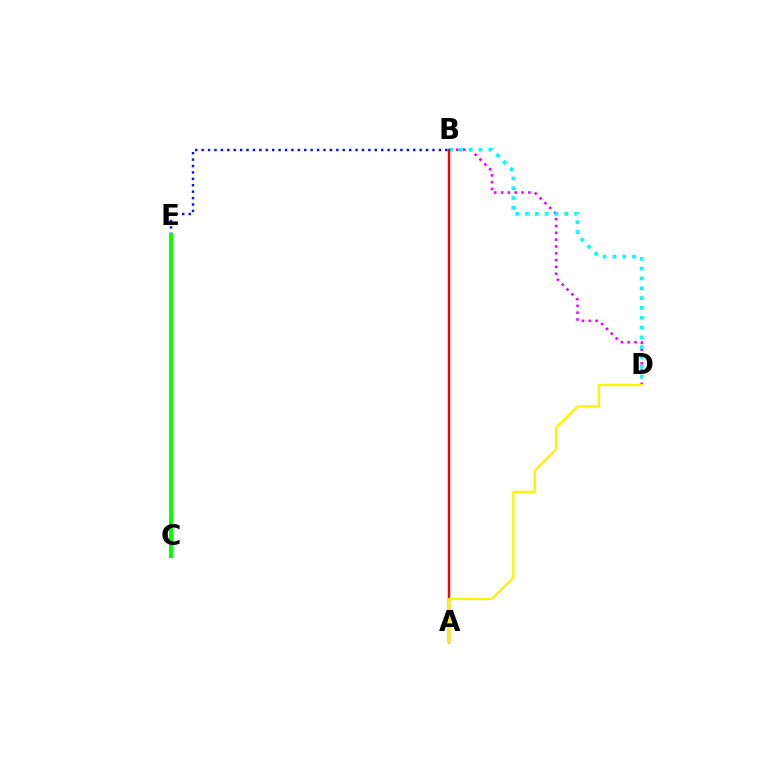{('B', 'D'): [{'color': '#ee00ff', 'line_style': 'dotted', 'thickness': 1.85}, {'color': '#00fff6', 'line_style': 'dotted', 'thickness': 2.67}], ('B', 'E'): [{'color': '#0010ff', 'line_style': 'dotted', 'thickness': 1.74}], ('A', 'B'): [{'color': '#ff0000', 'line_style': 'solid', 'thickness': 1.79}], ('A', 'D'): [{'color': '#fcf500', 'line_style': 'solid', 'thickness': 1.7}], ('C', 'E'): [{'color': '#08ff00', 'line_style': 'solid', 'thickness': 2.88}]}